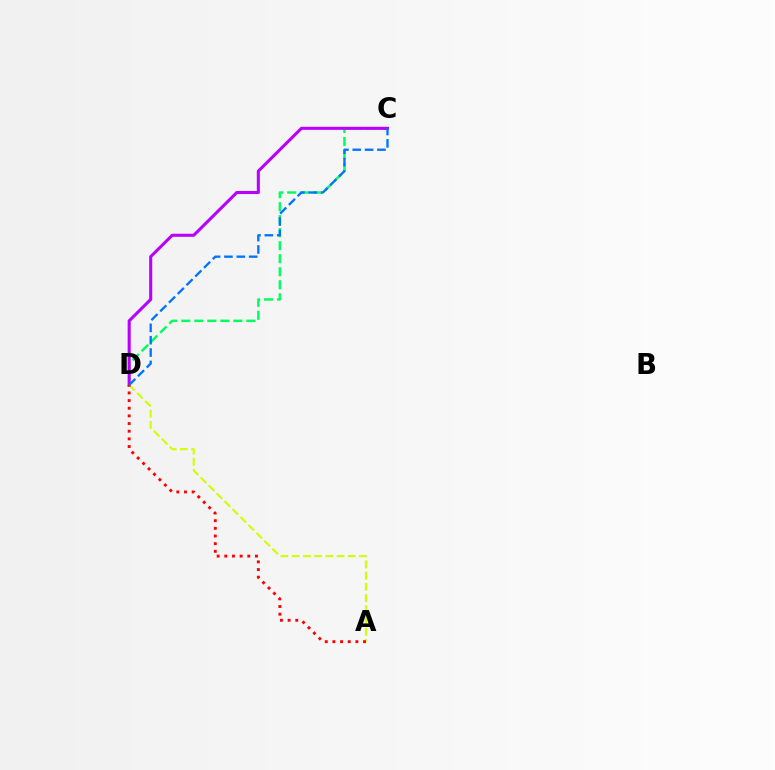{('C', 'D'): [{'color': '#00ff5c', 'line_style': 'dashed', 'thickness': 1.77}, {'color': '#b900ff', 'line_style': 'solid', 'thickness': 2.21}, {'color': '#0074ff', 'line_style': 'dashed', 'thickness': 1.68}], ('A', 'D'): [{'color': '#d1ff00', 'line_style': 'dashed', 'thickness': 1.53}, {'color': '#ff0000', 'line_style': 'dotted', 'thickness': 2.08}]}